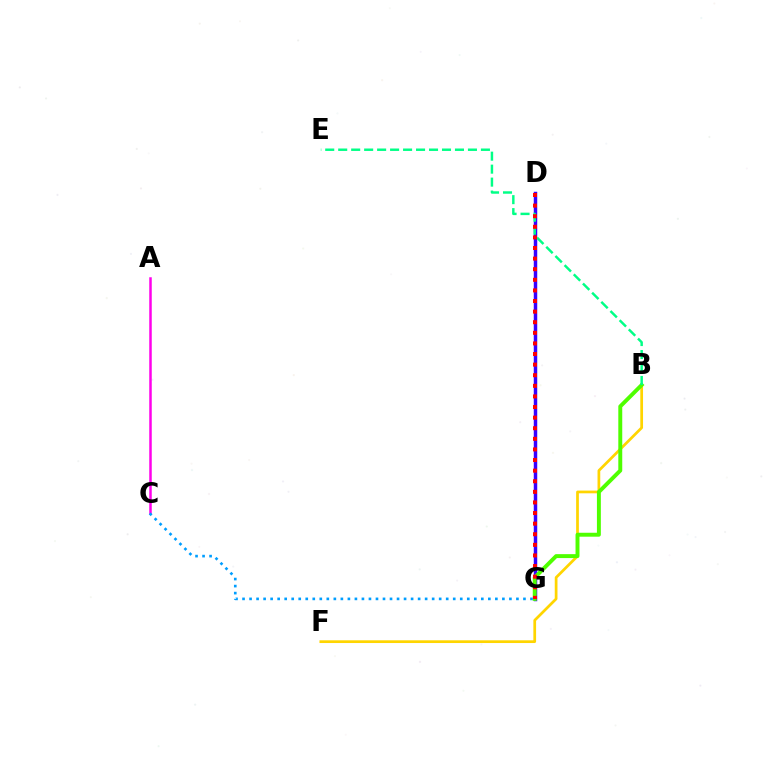{('A', 'C'): [{'color': '#ff00ed', 'line_style': 'solid', 'thickness': 1.8}], ('D', 'G'): [{'color': '#3700ff', 'line_style': 'solid', 'thickness': 2.49}, {'color': '#ff0000', 'line_style': 'dotted', 'thickness': 2.88}], ('B', 'F'): [{'color': '#ffd500', 'line_style': 'solid', 'thickness': 1.97}], ('B', 'G'): [{'color': '#4fff00', 'line_style': 'solid', 'thickness': 2.83}], ('B', 'E'): [{'color': '#00ff86', 'line_style': 'dashed', 'thickness': 1.76}], ('C', 'G'): [{'color': '#009eff', 'line_style': 'dotted', 'thickness': 1.91}]}